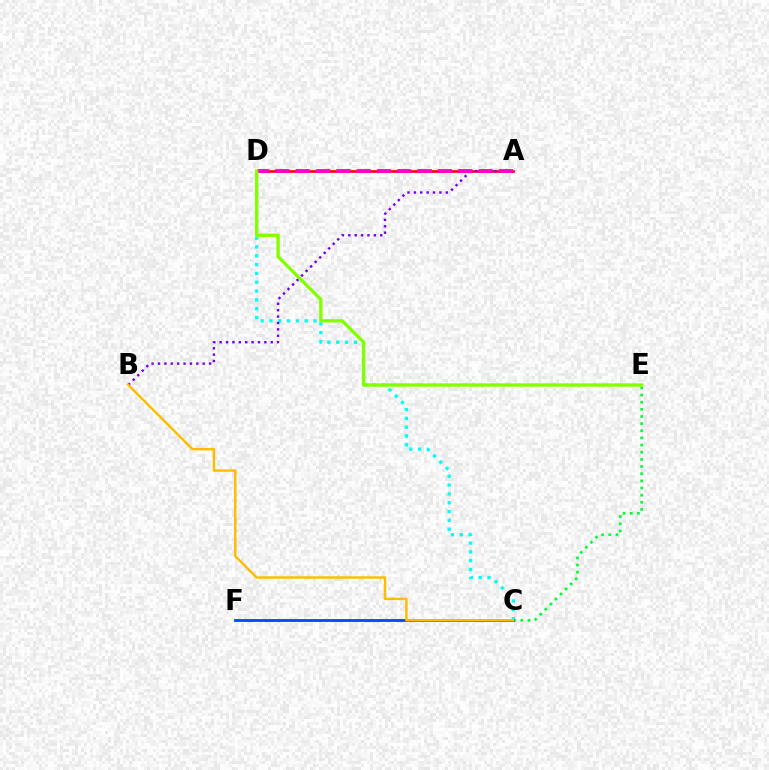{('C', 'D'): [{'color': '#00fff6', 'line_style': 'dotted', 'thickness': 2.4}], ('A', 'D'): [{'color': '#ff0000', 'line_style': 'solid', 'thickness': 1.91}, {'color': '#ff00cf', 'line_style': 'dashed', 'thickness': 2.76}], ('A', 'B'): [{'color': '#7200ff', 'line_style': 'dotted', 'thickness': 1.74}], ('C', 'E'): [{'color': '#00ff39', 'line_style': 'dotted', 'thickness': 1.94}], ('C', 'F'): [{'color': '#004bff', 'line_style': 'solid', 'thickness': 2.04}], ('D', 'E'): [{'color': '#84ff00', 'line_style': 'solid', 'thickness': 2.4}], ('B', 'C'): [{'color': '#ffbd00', 'line_style': 'solid', 'thickness': 1.75}]}